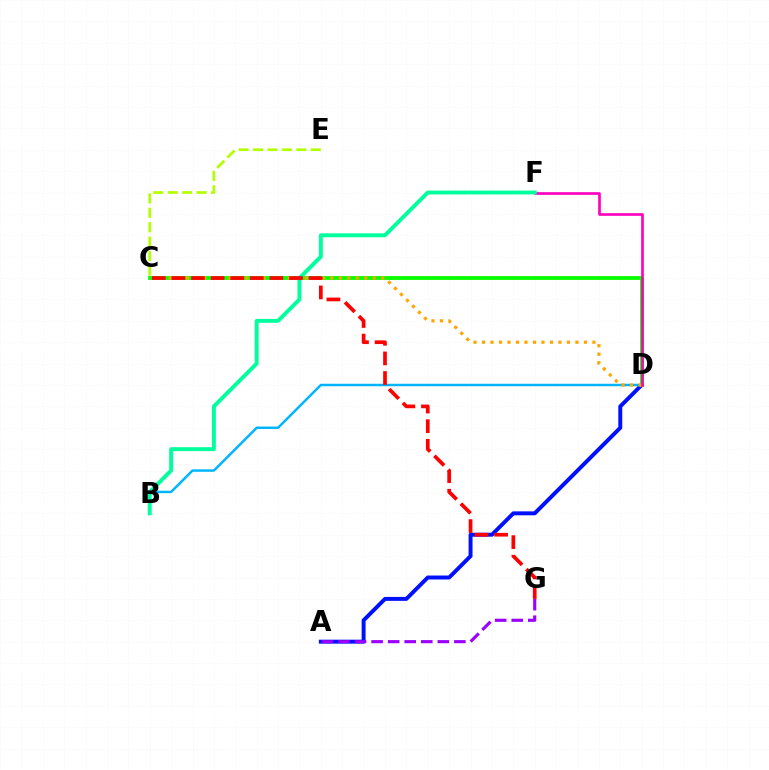{('A', 'D'): [{'color': '#0010ff', 'line_style': 'solid', 'thickness': 2.84}], ('B', 'D'): [{'color': '#00b5ff', 'line_style': 'solid', 'thickness': 1.78}], ('C', 'D'): [{'color': '#08ff00', 'line_style': 'solid', 'thickness': 2.77}, {'color': '#ffa500', 'line_style': 'dotted', 'thickness': 2.31}], ('C', 'E'): [{'color': '#b3ff00', 'line_style': 'dashed', 'thickness': 1.96}], ('D', 'F'): [{'color': '#ff00bd', 'line_style': 'solid', 'thickness': 1.91}], ('B', 'F'): [{'color': '#00ff9d', 'line_style': 'solid', 'thickness': 2.83}], ('C', 'G'): [{'color': '#ff0000', 'line_style': 'dashed', 'thickness': 2.66}], ('A', 'G'): [{'color': '#9b00ff', 'line_style': 'dashed', 'thickness': 2.25}]}